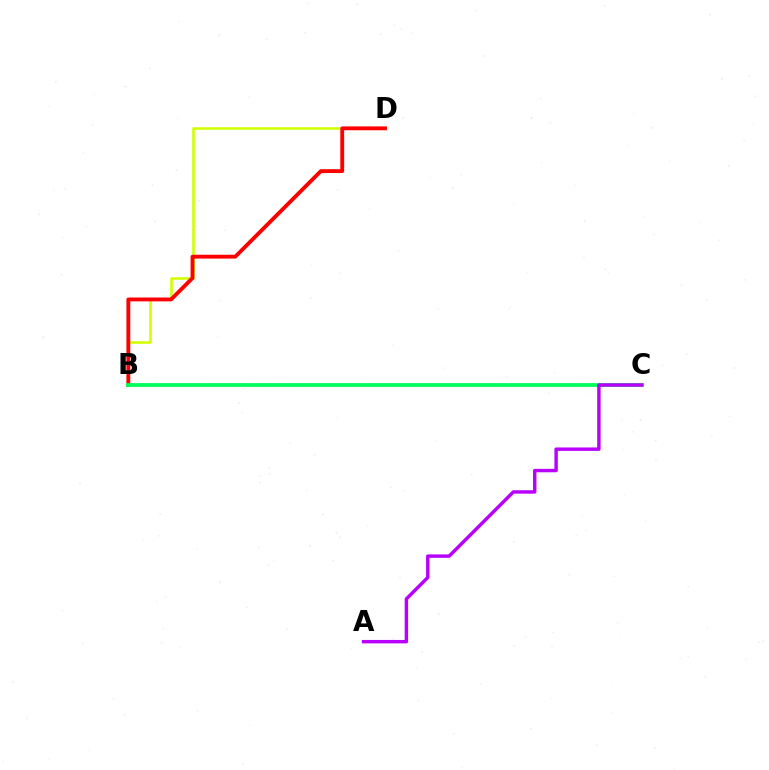{('B', 'D'): [{'color': '#d1ff00', 'line_style': 'solid', 'thickness': 1.86}, {'color': '#ff0000', 'line_style': 'solid', 'thickness': 2.78}], ('B', 'C'): [{'color': '#0074ff', 'line_style': 'dotted', 'thickness': 1.68}, {'color': '#00ff5c', 'line_style': 'solid', 'thickness': 2.71}], ('A', 'C'): [{'color': '#b900ff', 'line_style': 'solid', 'thickness': 2.47}]}